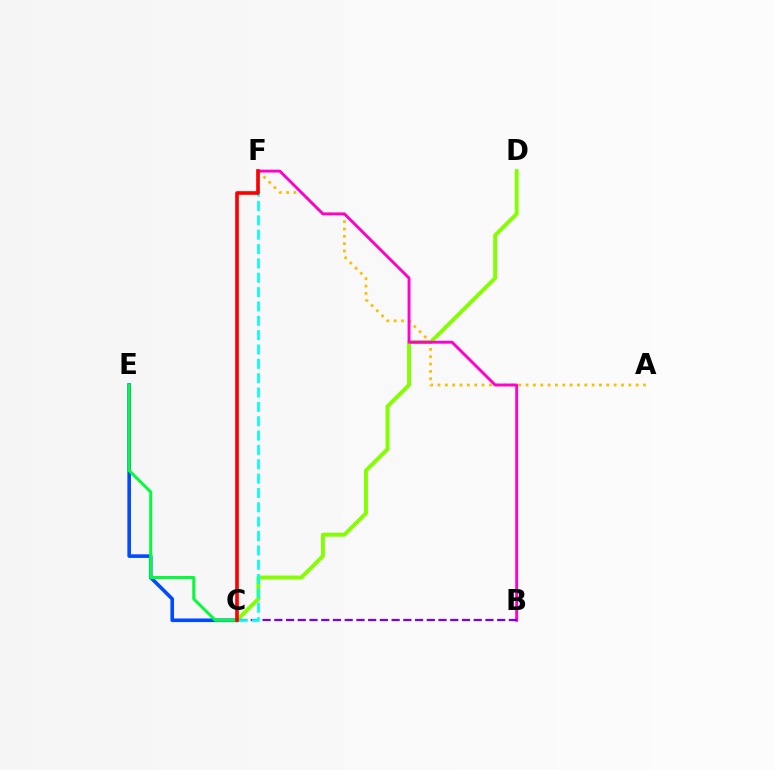{('A', 'F'): [{'color': '#ffbd00', 'line_style': 'dotted', 'thickness': 1.99}], ('C', 'D'): [{'color': '#84ff00', 'line_style': 'solid', 'thickness': 2.82}], ('C', 'E'): [{'color': '#004bff', 'line_style': 'solid', 'thickness': 2.59}, {'color': '#00ff39', 'line_style': 'solid', 'thickness': 2.15}], ('B', 'F'): [{'color': '#ff00cf', 'line_style': 'solid', 'thickness': 2.08}], ('B', 'C'): [{'color': '#7200ff', 'line_style': 'dashed', 'thickness': 1.59}], ('C', 'F'): [{'color': '#00fff6', 'line_style': 'dashed', 'thickness': 1.95}, {'color': '#ff0000', 'line_style': 'solid', 'thickness': 2.62}]}